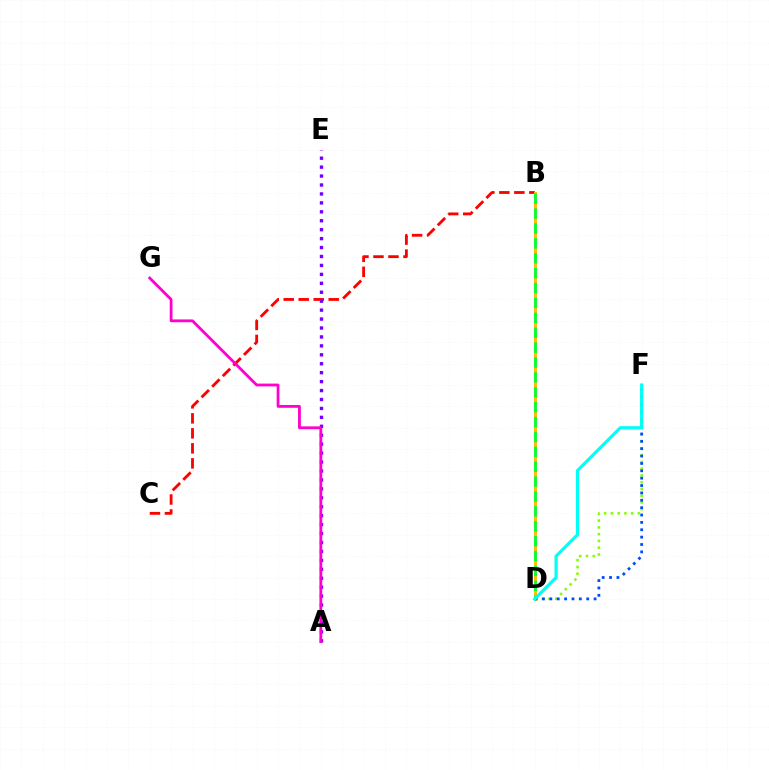{('B', 'C'): [{'color': '#ff0000', 'line_style': 'dashed', 'thickness': 2.04}], ('A', 'E'): [{'color': '#7200ff', 'line_style': 'dotted', 'thickness': 2.43}], ('A', 'G'): [{'color': '#ff00cf', 'line_style': 'solid', 'thickness': 2.02}], ('B', 'D'): [{'color': '#ffbd00', 'line_style': 'solid', 'thickness': 2.1}, {'color': '#00ff39', 'line_style': 'dashed', 'thickness': 2.02}], ('D', 'F'): [{'color': '#84ff00', 'line_style': 'dotted', 'thickness': 1.84}, {'color': '#004bff', 'line_style': 'dotted', 'thickness': 2.0}, {'color': '#00fff6', 'line_style': 'solid', 'thickness': 2.28}]}